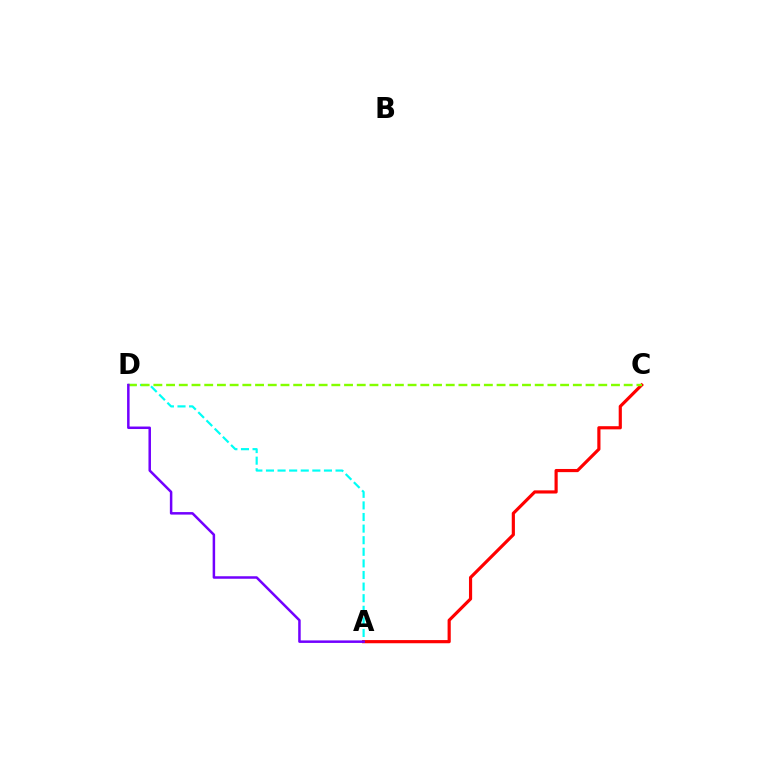{('A', 'D'): [{'color': '#00fff6', 'line_style': 'dashed', 'thickness': 1.58}, {'color': '#7200ff', 'line_style': 'solid', 'thickness': 1.8}], ('A', 'C'): [{'color': '#ff0000', 'line_style': 'solid', 'thickness': 2.28}], ('C', 'D'): [{'color': '#84ff00', 'line_style': 'dashed', 'thickness': 1.73}]}